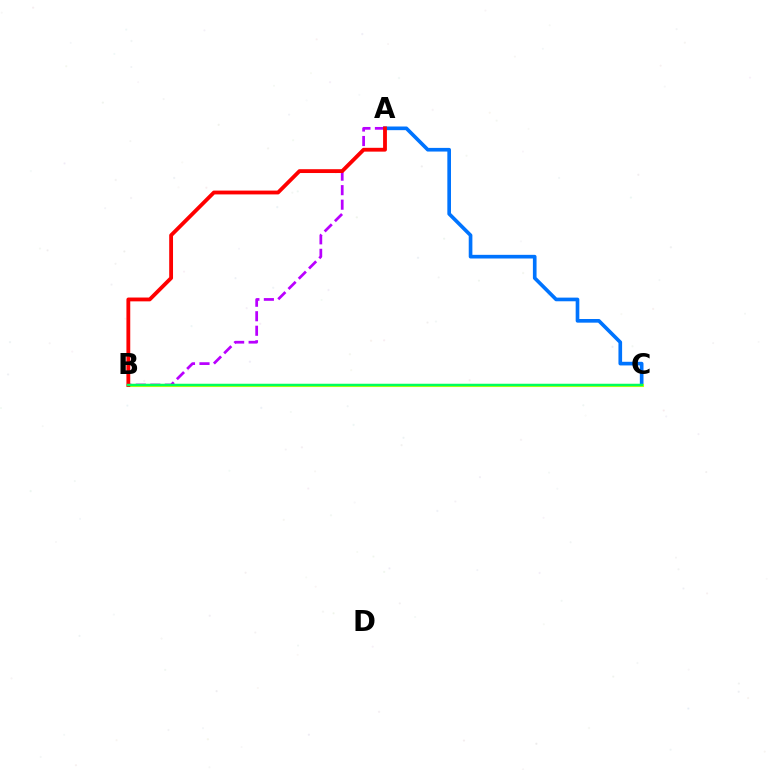{('A', 'B'): [{'color': '#b900ff', 'line_style': 'dashed', 'thickness': 1.97}, {'color': '#ff0000', 'line_style': 'solid', 'thickness': 2.75}], ('A', 'C'): [{'color': '#0074ff', 'line_style': 'solid', 'thickness': 2.63}], ('B', 'C'): [{'color': '#d1ff00', 'line_style': 'solid', 'thickness': 2.23}, {'color': '#00ff5c', 'line_style': 'solid', 'thickness': 1.77}]}